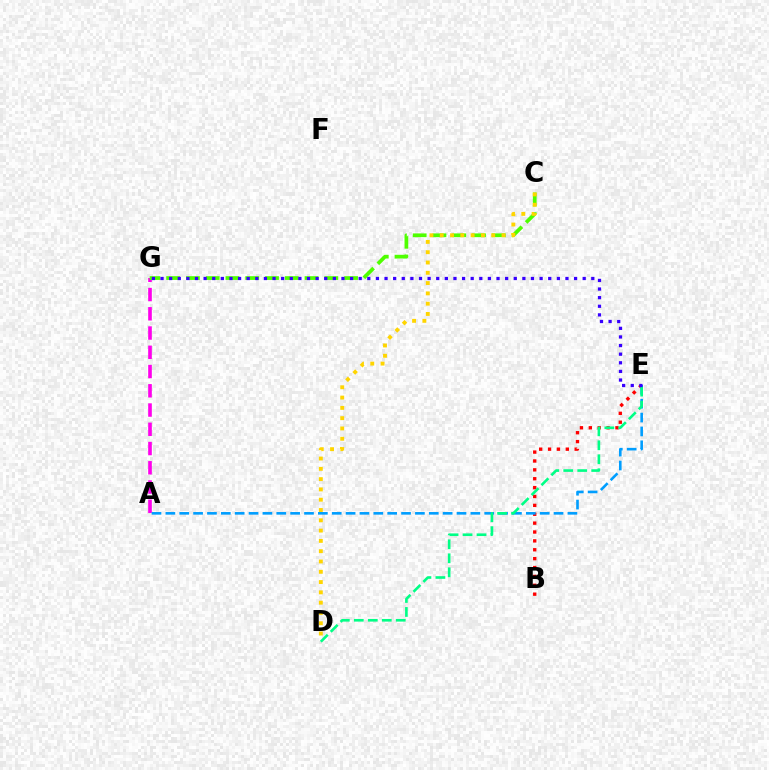{('A', 'G'): [{'color': '#ff00ed', 'line_style': 'dashed', 'thickness': 2.61}], ('B', 'E'): [{'color': '#ff0000', 'line_style': 'dotted', 'thickness': 2.41}], ('C', 'G'): [{'color': '#4fff00', 'line_style': 'dashed', 'thickness': 2.69}], ('A', 'E'): [{'color': '#009eff', 'line_style': 'dashed', 'thickness': 1.88}], ('D', 'E'): [{'color': '#00ff86', 'line_style': 'dashed', 'thickness': 1.9}], ('C', 'D'): [{'color': '#ffd500', 'line_style': 'dotted', 'thickness': 2.8}], ('E', 'G'): [{'color': '#3700ff', 'line_style': 'dotted', 'thickness': 2.34}]}